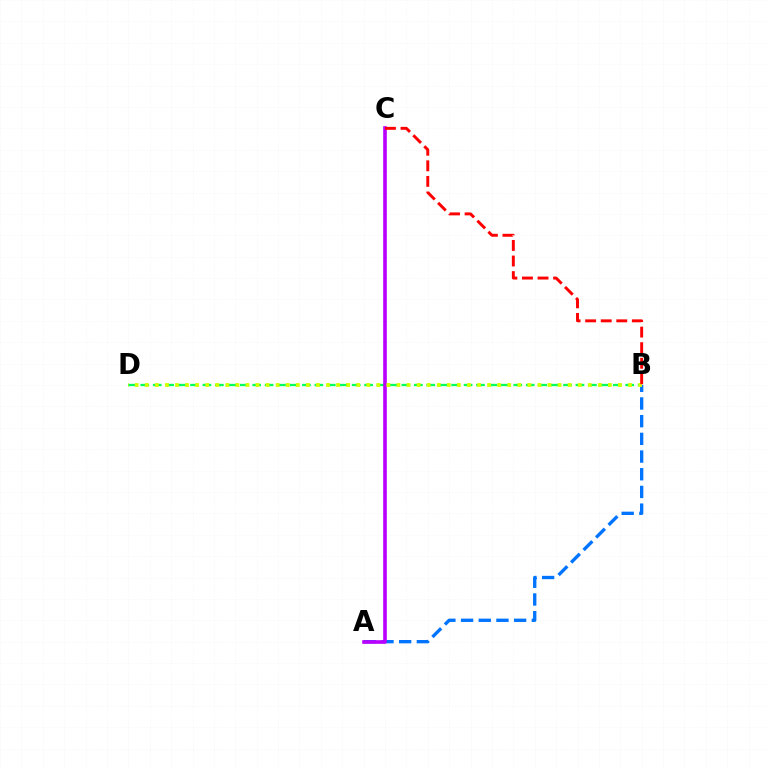{('B', 'D'): [{'color': '#00ff5c', 'line_style': 'dashed', 'thickness': 1.69}, {'color': '#d1ff00', 'line_style': 'dotted', 'thickness': 2.74}], ('A', 'B'): [{'color': '#0074ff', 'line_style': 'dashed', 'thickness': 2.4}], ('A', 'C'): [{'color': '#b900ff', 'line_style': 'solid', 'thickness': 2.61}], ('B', 'C'): [{'color': '#ff0000', 'line_style': 'dashed', 'thickness': 2.12}]}